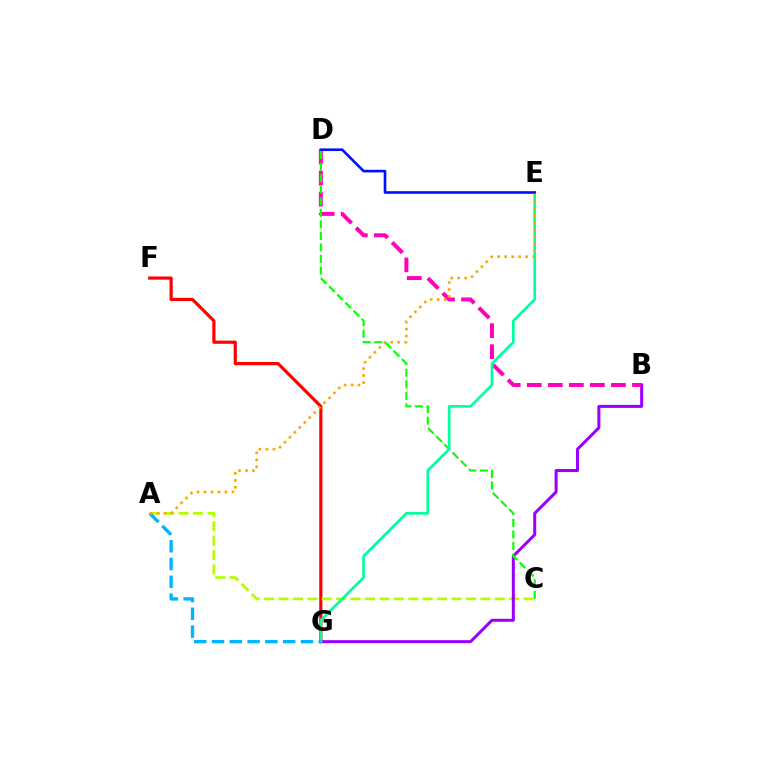{('F', 'G'): [{'color': '#ff0000', 'line_style': 'solid', 'thickness': 2.29}], ('A', 'C'): [{'color': '#b3ff00', 'line_style': 'dashed', 'thickness': 1.96}], ('B', 'G'): [{'color': '#9b00ff', 'line_style': 'solid', 'thickness': 2.18}], ('B', 'D'): [{'color': '#ff00bd', 'line_style': 'dashed', 'thickness': 2.86}], ('C', 'D'): [{'color': '#08ff00', 'line_style': 'dashed', 'thickness': 1.57}], ('E', 'G'): [{'color': '#00ff9d', 'line_style': 'solid', 'thickness': 1.93}], ('D', 'E'): [{'color': '#0010ff', 'line_style': 'solid', 'thickness': 1.9}], ('A', 'G'): [{'color': '#00b5ff', 'line_style': 'dashed', 'thickness': 2.42}], ('A', 'E'): [{'color': '#ffa500', 'line_style': 'dotted', 'thickness': 1.9}]}